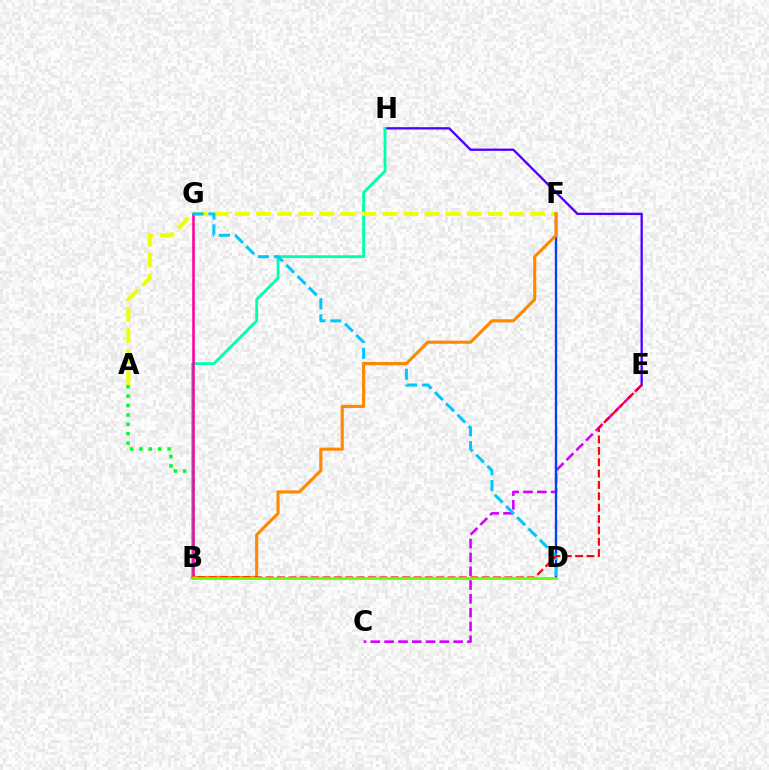{('E', 'H'): [{'color': '#4f00ff', 'line_style': 'solid', 'thickness': 1.67}], ('C', 'E'): [{'color': '#d600ff', 'line_style': 'dashed', 'thickness': 1.88}], ('A', 'B'): [{'color': '#00ff27', 'line_style': 'dotted', 'thickness': 2.55}], ('B', 'H'): [{'color': '#00ffaf', 'line_style': 'solid', 'thickness': 2.04}], ('A', 'F'): [{'color': '#eeff00', 'line_style': 'dashed', 'thickness': 2.86}], ('D', 'F'): [{'color': '#003fff', 'line_style': 'solid', 'thickness': 1.66}], ('B', 'G'): [{'color': '#ff00a0', 'line_style': 'solid', 'thickness': 1.84}], ('D', 'G'): [{'color': '#00c7ff', 'line_style': 'dashed', 'thickness': 2.16}], ('B', 'F'): [{'color': '#ff8800', 'line_style': 'solid', 'thickness': 2.24}], ('B', 'E'): [{'color': '#ff0000', 'line_style': 'dashed', 'thickness': 1.54}], ('B', 'D'): [{'color': '#66ff00', 'line_style': 'solid', 'thickness': 1.99}]}